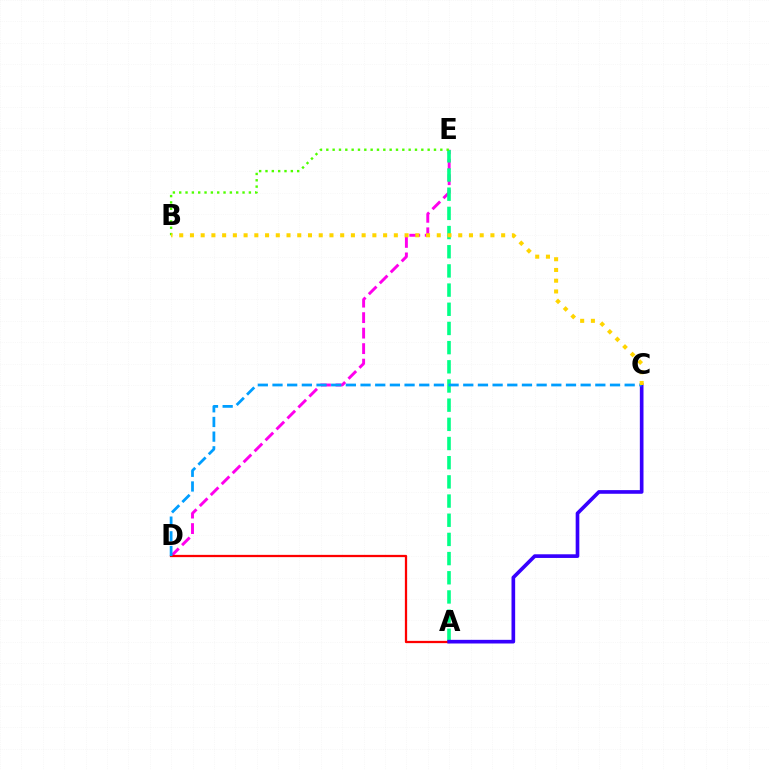{('D', 'E'): [{'color': '#ff00ed', 'line_style': 'dashed', 'thickness': 2.1}], ('A', 'E'): [{'color': '#00ff86', 'line_style': 'dashed', 'thickness': 2.61}], ('B', 'E'): [{'color': '#4fff00', 'line_style': 'dotted', 'thickness': 1.72}], ('A', 'D'): [{'color': '#ff0000', 'line_style': 'solid', 'thickness': 1.63}], ('A', 'C'): [{'color': '#3700ff', 'line_style': 'solid', 'thickness': 2.63}], ('C', 'D'): [{'color': '#009eff', 'line_style': 'dashed', 'thickness': 1.99}], ('B', 'C'): [{'color': '#ffd500', 'line_style': 'dotted', 'thickness': 2.92}]}